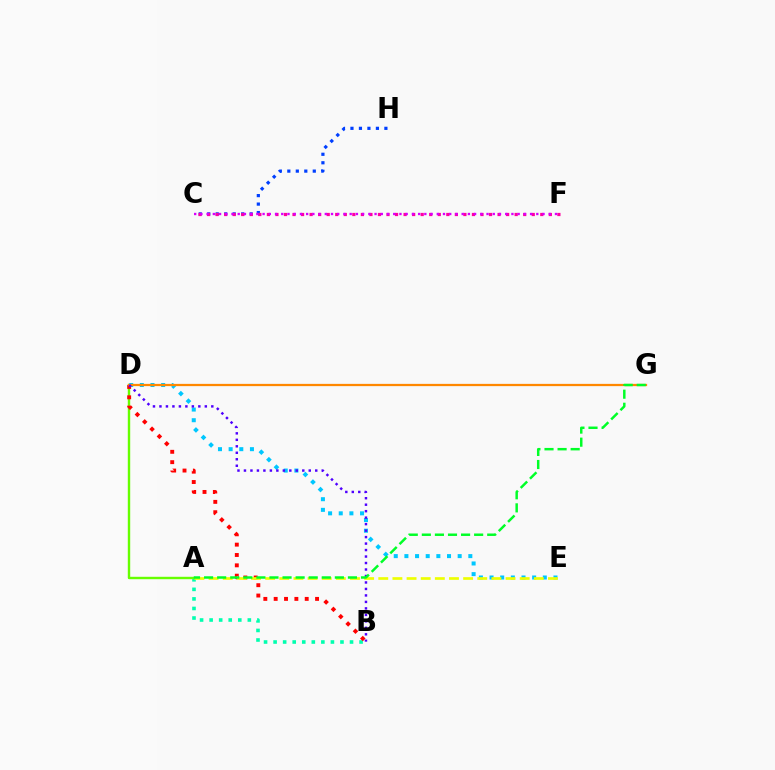{('A', 'B'): [{'color': '#00ffaf', 'line_style': 'dotted', 'thickness': 2.6}], ('A', 'D'): [{'color': '#66ff00', 'line_style': 'solid', 'thickness': 1.74}], ('D', 'E'): [{'color': '#00c7ff', 'line_style': 'dotted', 'thickness': 2.89}], ('B', 'D'): [{'color': '#ff0000', 'line_style': 'dotted', 'thickness': 2.81}, {'color': '#4f00ff', 'line_style': 'dotted', 'thickness': 1.76}], ('C', 'H'): [{'color': '#003fff', 'line_style': 'dotted', 'thickness': 2.31}], ('D', 'G'): [{'color': '#ff8800', 'line_style': 'solid', 'thickness': 1.62}], ('A', 'E'): [{'color': '#eeff00', 'line_style': 'dashed', 'thickness': 1.92}], ('C', 'F'): [{'color': '#ff00a0', 'line_style': 'dotted', 'thickness': 2.32}, {'color': '#d600ff', 'line_style': 'dotted', 'thickness': 1.69}], ('A', 'G'): [{'color': '#00ff27', 'line_style': 'dashed', 'thickness': 1.78}]}